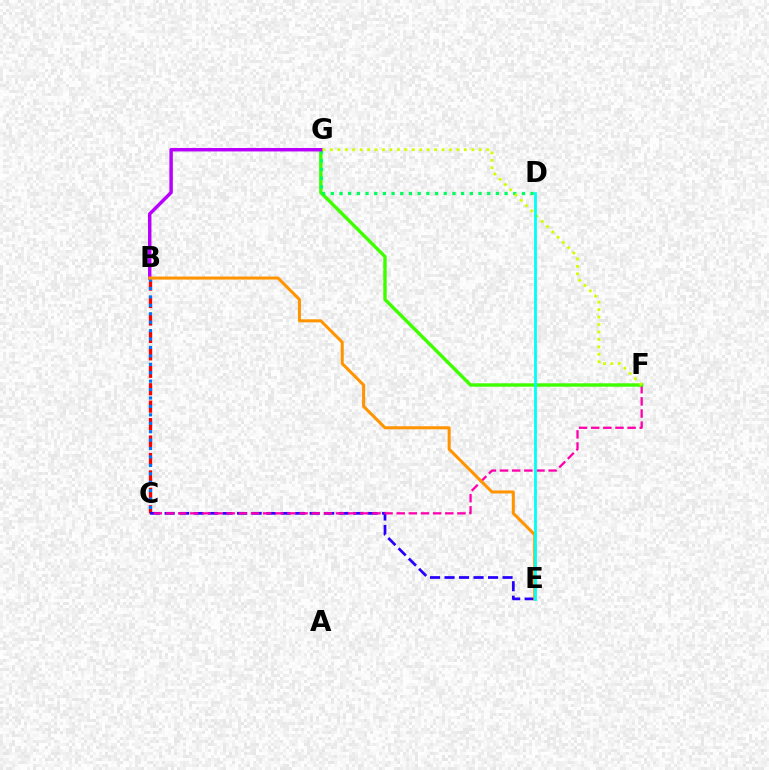{('B', 'C'): [{'color': '#ff0000', 'line_style': 'dashed', 'thickness': 2.37}, {'color': '#0074ff', 'line_style': 'dotted', 'thickness': 2.29}], ('C', 'E'): [{'color': '#2500ff', 'line_style': 'dashed', 'thickness': 1.97}], ('C', 'F'): [{'color': '#ff00ac', 'line_style': 'dashed', 'thickness': 1.65}], ('F', 'G'): [{'color': '#3dff00', 'line_style': 'solid', 'thickness': 2.44}, {'color': '#d1ff00', 'line_style': 'dotted', 'thickness': 2.02}], ('D', 'G'): [{'color': '#00ff5c', 'line_style': 'dotted', 'thickness': 2.36}], ('B', 'G'): [{'color': '#b900ff', 'line_style': 'solid', 'thickness': 2.48}], ('B', 'E'): [{'color': '#ff9400', 'line_style': 'solid', 'thickness': 2.18}], ('D', 'E'): [{'color': '#00fff6', 'line_style': 'solid', 'thickness': 2.0}]}